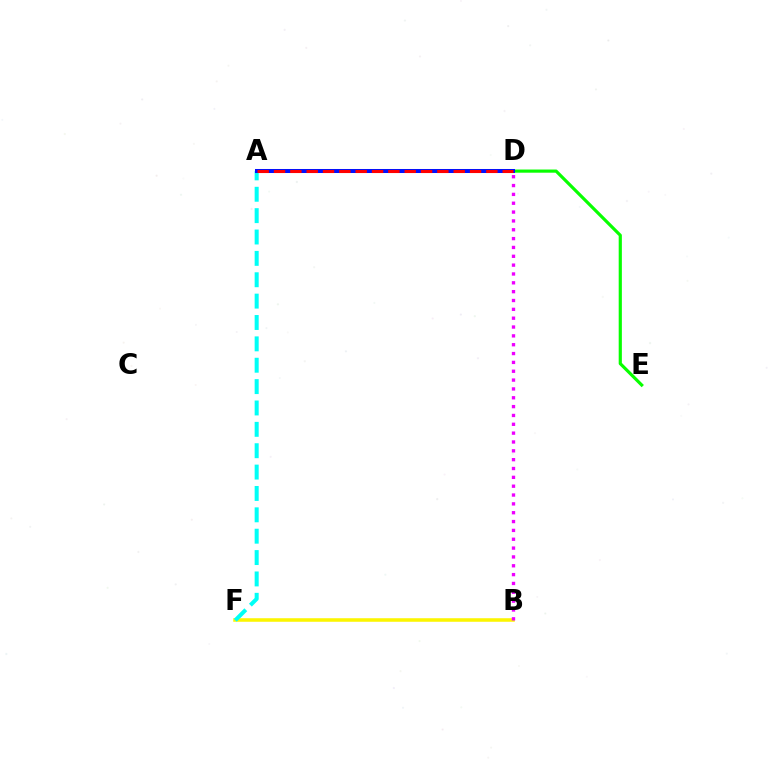{('B', 'F'): [{'color': '#fcf500', 'line_style': 'solid', 'thickness': 2.55}], ('D', 'E'): [{'color': '#08ff00', 'line_style': 'solid', 'thickness': 2.28}], ('A', 'F'): [{'color': '#00fff6', 'line_style': 'dashed', 'thickness': 2.9}], ('B', 'D'): [{'color': '#ee00ff', 'line_style': 'dotted', 'thickness': 2.4}], ('A', 'D'): [{'color': '#0010ff', 'line_style': 'solid', 'thickness': 2.89}, {'color': '#ff0000', 'line_style': 'dashed', 'thickness': 2.22}]}